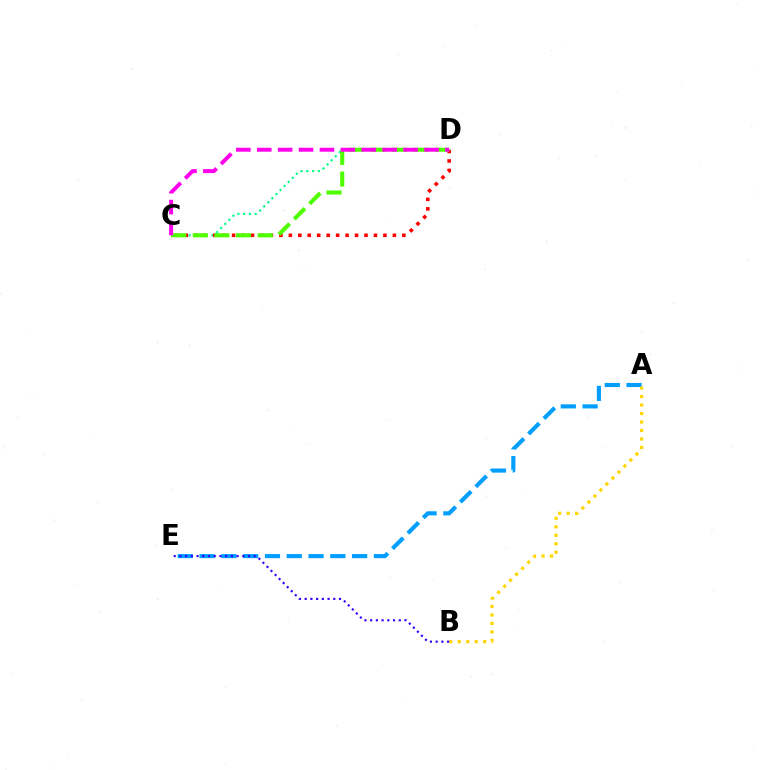{('C', 'D'): [{'color': '#00ff86', 'line_style': 'dotted', 'thickness': 1.57}, {'color': '#ff0000', 'line_style': 'dotted', 'thickness': 2.57}, {'color': '#4fff00', 'line_style': 'dashed', 'thickness': 2.94}, {'color': '#ff00ed', 'line_style': 'dashed', 'thickness': 2.84}], ('A', 'E'): [{'color': '#009eff', 'line_style': 'dashed', 'thickness': 2.96}], ('A', 'B'): [{'color': '#ffd500', 'line_style': 'dotted', 'thickness': 2.31}], ('B', 'E'): [{'color': '#3700ff', 'line_style': 'dotted', 'thickness': 1.55}]}